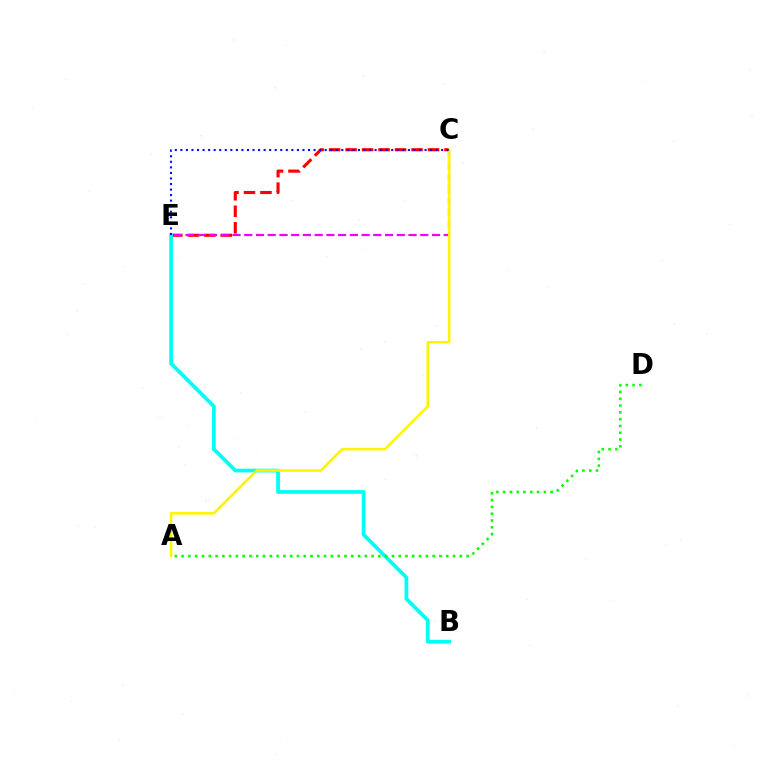{('C', 'E'): [{'color': '#ff0000', 'line_style': 'dashed', 'thickness': 2.24}, {'color': '#ee00ff', 'line_style': 'dashed', 'thickness': 1.59}, {'color': '#0010ff', 'line_style': 'dotted', 'thickness': 1.51}], ('B', 'E'): [{'color': '#00fff6', 'line_style': 'solid', 'thickness': 2.69}], ('A', 'C'): [{'color': '#fcf500', 'line_style': 'solid', 'thickness': 1.83}], ('A', 'D'): [{'color': '#08ff00', 'line_style': 'dotted', 'thickness': 1.84}]}